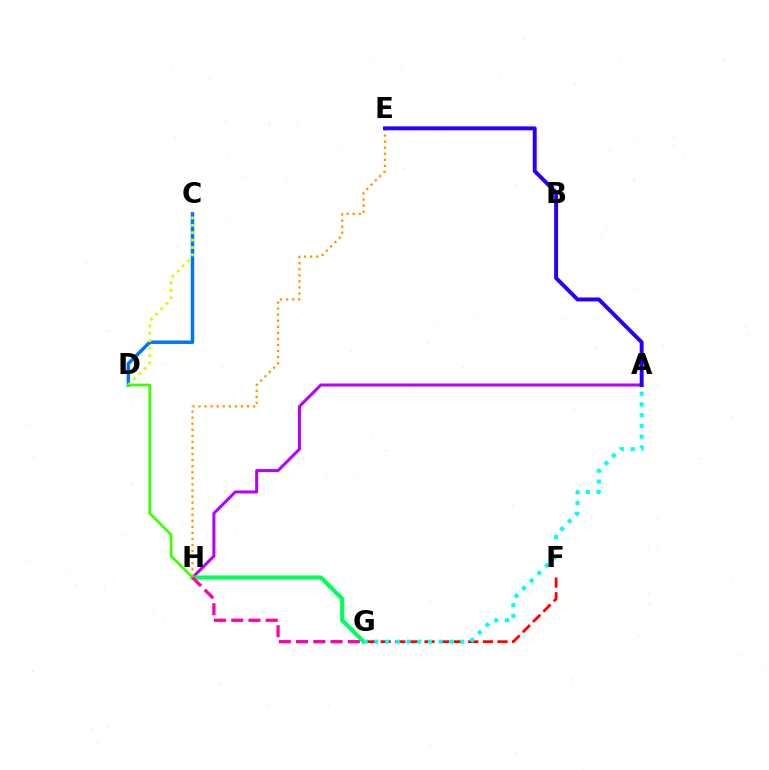{('A', 'H'): [{'color': '#b900ff', 'line_style': 'solid', 'thickness': 2.17}], ('F', 'G'): [{'color': '#ff0000', 'line_style': 'dashed', 'thickness': 1.98}], ('C', 'D'): [{'color': '#0074ff', 'line_style': 'solid', 'thickness': 2.49}, {'color': '#d1ff00', 'line_style': 'dotted', 'thickness': 2.01}], ('G', 'H'): [{'color': '#00ff5c', 'line_style': 'solid', 'thickness': 3.0}, {'color': '#ff00ac', 'line_style': 'dashed', 'thickness': 2.34}], ('A', 'G'): [{'color': '#00fff6', 'line_style': 'dotted', 'thickness': 2.92}], ('E', 'H'): [{'color': '#ff9400', 'line_style': 'dotted', 'thickness': 1.65}], ('D', 'H'): [{'color': '#3dff00', 'line_style': 'solid', 'thickness': 1.97}], ('A', 'E'): [{'color': '#2500ff', 'line_style': 'solid', 'thickness': 2.83}]}